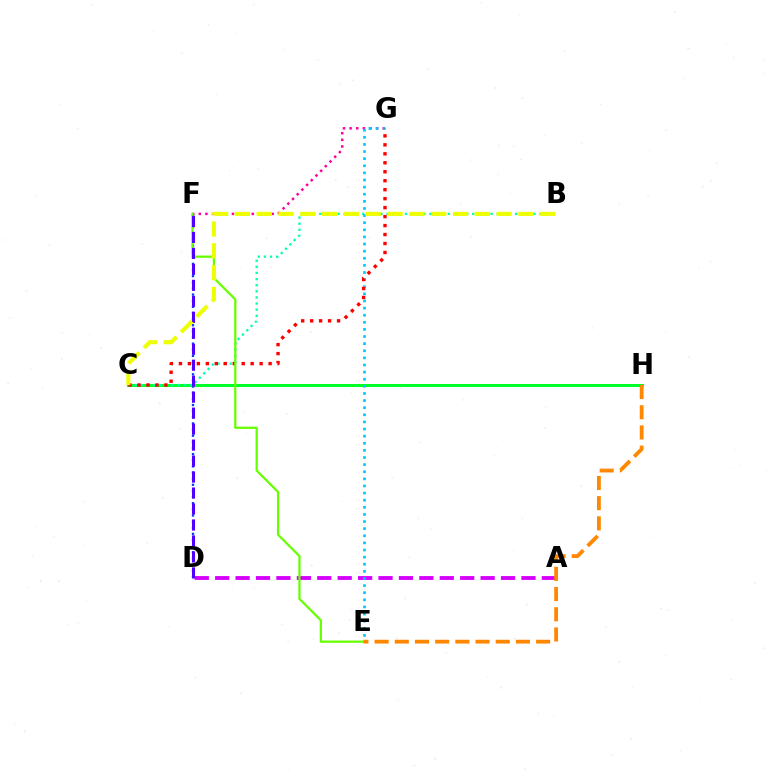{('D', 'F'): [{'color': '#003fff', 'line_style': 'dotted', 'thickness': 1.67}, {'color': '#4f00ff', 'line_style': 'dashed', 'thickness': 2.17}], ('A', 'D'): [{'color': '#d600ff', 'line_style': 'dashed', 'thickness': 2.77}], ('C', 'H'): [{'color': '#00ff27', 'line_style': 'solid', 'thickness': 2.15}], ('F', 'G'): [{'color': '#ff00a0', 'line_style': 'dotted', 'thickness': 1.8}], ('B', 'C'): [{'color': '#00ffaf', 'line_style': 'dotted', 'thickness': 1.66}, {'color': '#eeff00', 'line_style': 'dashed', 'thickness': 2.96}], ('E', 'G'): [{'color': '#00c7ff', 'line_style': 'dotted', 'thickness': 1.93}], ('C', 'G'): [{'color': '#ff0000', 'line_style': 'dotted', 'thickness': 2.44}], ('E', 'F'): [{'color': '#66ff00', 'line_style': 'solid', 'thickness': 1.61}], ('E', 'H'): [{'color': '#ff8800', 'line_style': 'dashed', 'thickness': 2.74}]}